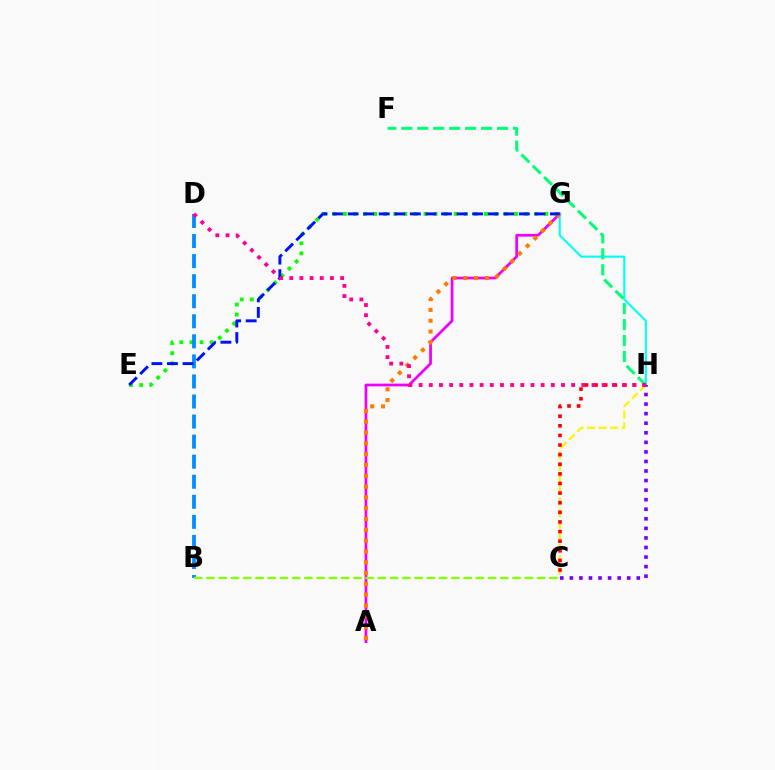{('A', 'G'): [{'color': '#ee00ff', 'line_style': 'solid', 'thickness': 1.97}, {'color': '#ff7c00', 'line_style': 'dotted', 'thickness': 2.94}], ('E', 'G'): [{'color': '#08ff00', 'line_style': 'dotted', 'thickness': 2.73}, {'color': '#0010ff', 'line_style': 'dashed', 'thickness': 2.11}], ('C', 'H'): [{'color': '#fcf500', 'line_style': 'dashed', 'thickness': 1.57}, {'color': '#ff0000', 'line_style': 'dotted', 'thickness': 2.61}, {'color': '#7200ff', 'line_style': 'dotted', 'thickness': 2.6}], ('B', 'D'): [{'color': '#008cff', 'line_style': 'dashed', 'thickness': 2.72}], ('G', 'H'): [{'color': '#00fff6', 'line_style': 'solid', 'thickness': 1.52}], ('F', 'H'): [{'color': '#00ff74', 'line_style': 'dashed', 'thickness': 2.17}], ('B', 'C'): [{'color': '#84ff00', 'line_style': 'dashed', 'thickness': 1.66}], ('D', 'H'): [{'color': '#ff0094', 'line_style': 'dotted', 'thickness': 2.76}]}